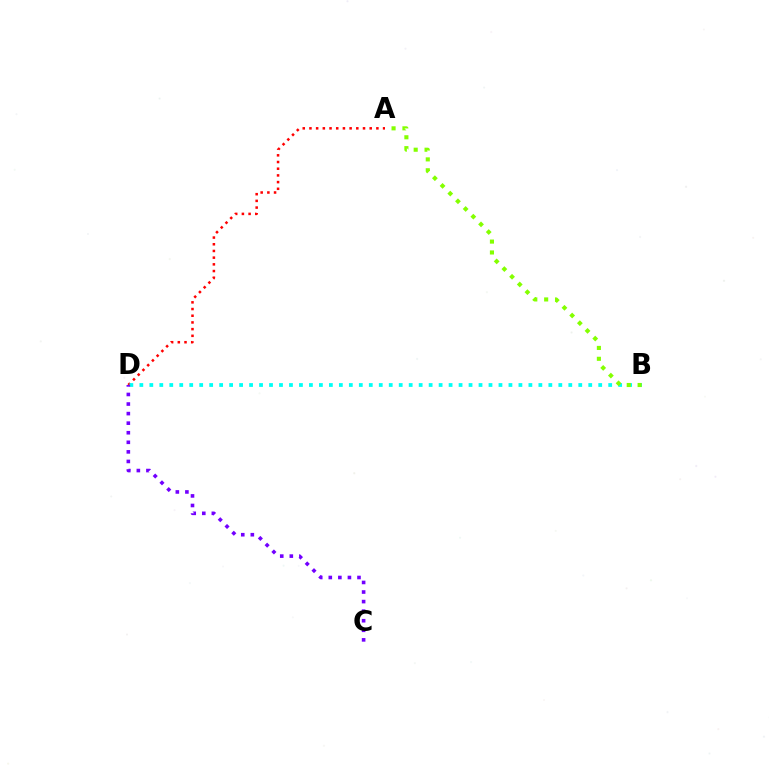{('A', 'D'): [{'color': '#ff0000', 'line_style': 'dotted', 'thickness': 1.82}], ('B', 'D'): [{'color': '#00fff6', 'line_style': 'dotted', 'thickness': 2.71}], ('C', 'D'): [{'color': '#7200ff', 'line_style': 'dotted', 'thickness': 2.6}], ('A', 'B'): [{'color': '#84ff00', 'line_style': 'dotted', 'thickness': 2.96}]}